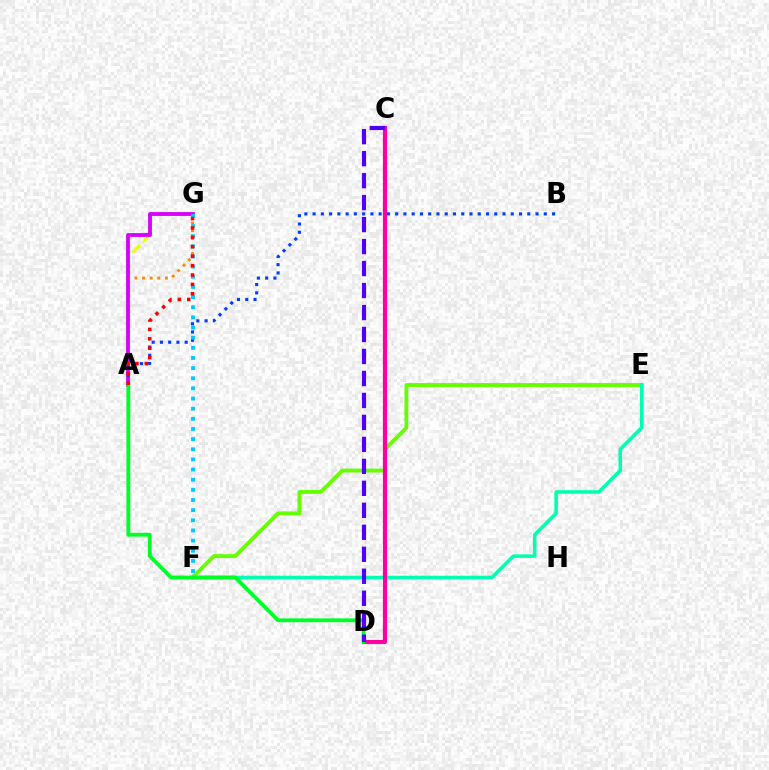{('A', 'G'): [{'color': '#ff8800', 'line_style': 'dotted', 'thickness': 2.07}, {'color': '#eeff00', 'line_style': 'dashed', 'thickness': 2.11}, {'color': '#d600ff', 'line_style': 'solid', 'thickness': 2.76}, {'color': '#ff0000', 'line_style': 'dotted', 'thickness': 2.56}], ('E', 'F'): [{'color': '#66ff00', 'line_style': 'solid', 'thickness': 2.78}, {'color': '#00ffaf', 'line_style': 'solid', 'thickness': 2.55}], ('C', 'D'): [{'color': '#ff00a0', 'line_style': 'solid', 'thickness': 2.99}, {'color': '#4f00ff', 'line_style': 'dashed', 'thickness': 2.99}], ('A', 'D'): [{'color': '#00ff27', 'line_style': 'solid', 'thickness': 2.76}], ('A', 'B'): [{'color': '#003fff', 'line_style': 'dotted', 'thickness': 2.24}], ('F', 'G'): [{'color': '#00c7ff', 'line_style': 'dotted', 'thickness': 2.76}]}